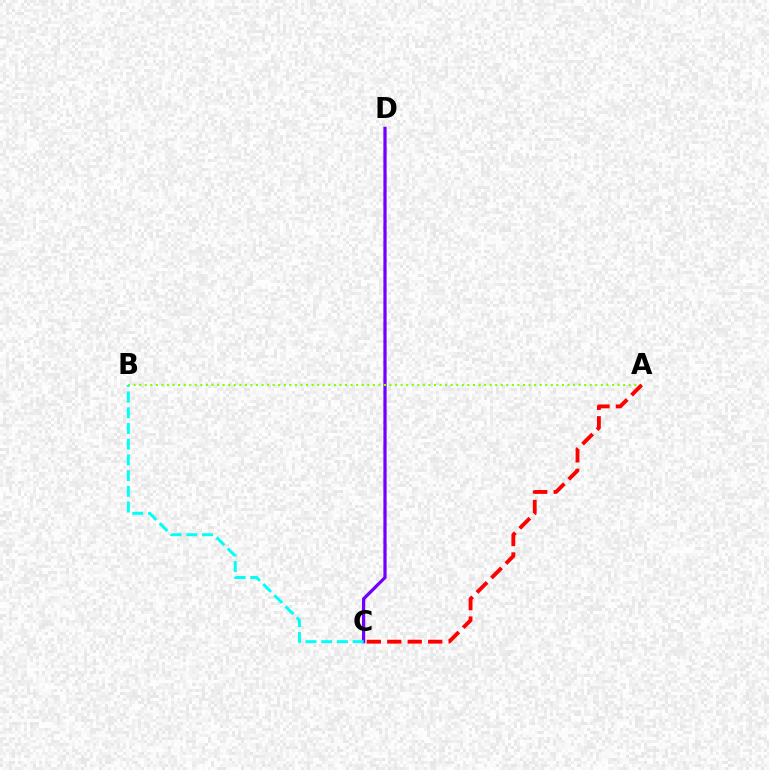{('C', 'D'): [{'color': '#7200ff', 'line_style': 'solid', 'thickness': 2.33}], ('A', 'B'): [{'color': '#84ff00', 'line_style': 'dotted', 'thickness': 1.51}], ('A', 'C'): [{'color': '#ff0000', 'line_style': 'dashed', 'thickness': 2.78}], ('B', 'C'): [{'color': '#00fff6', 'line_style': 'dashed', 'thickness': 2.13}]}